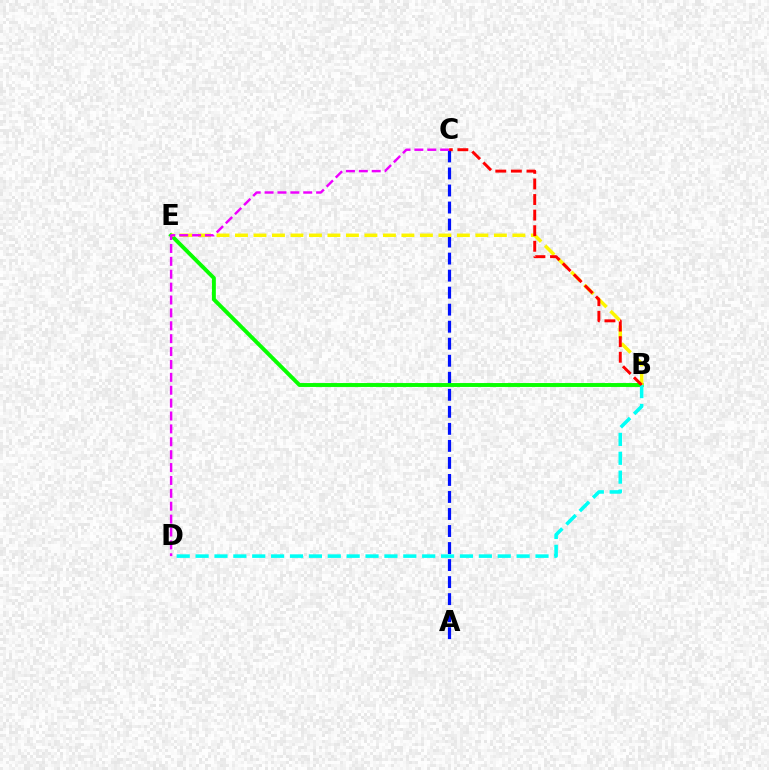{('A', 'C'): [{'color': '#0010ff', 'line_style': 'dashed', 'thickness': 2.31}], ('B', 'E'): [{'color': '#08ff00', 'line_style': 'solid', 'thickness': 2.82}, {'color': '#fcf500', 'line_style': 'dashed', 'thickness': 2.51}], ('C', 'D'): [{'color': '#ee00ff', 'line_style': 'dashed', 'thickness': 1.75}], ('B', 'D'): [{'color': '#00fff6', 'line_style': 'dashed', 'thickness': 2.57}], ('B', 'C'): [{'color': '#ff0000', 'line_style': 'dashed', 'thickness': 2.12}]}